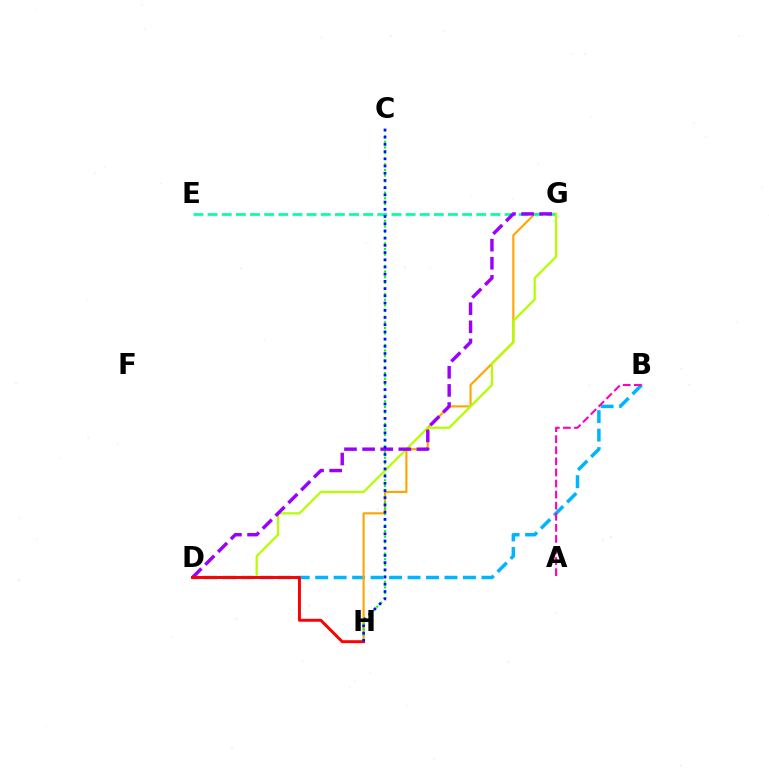{('B', 'D'): [{'color': '#00b5ff', 'line_style': 'dashed', 'thickness': 2.51}], ('G', 'H'): [{'color': '#ffa500', 'line_style': 'solid', 'thickness': 1.54}], ('E', 'G'): [{'color': '#00ff9d', 'line_style': 'dashed', 'thickness': 1.92}], ('A', 'B'): [{'color': '#ff00bd', 'line_style': 'dashed', 'thickness': 1.51}], ('D', 'G'): [{'color': '#b3ff00', 'line_style': 'solid', 'thickness': 1.62}, {'color': '#9b00ff', 'line_style': 'dashed', 'thickness': 2.46}], ('D', 'H'): [{'color': '#ff0000', 'line_style': 'solid', 'thickness': 2.12}], ('C', 'H'): [{'color': '#08ff00', 'line_style': 'dotted', 'thickness': 1.53}, {'color': '#0010ff', 'line_style': 'dotted', 'thickness': 1.96}]}